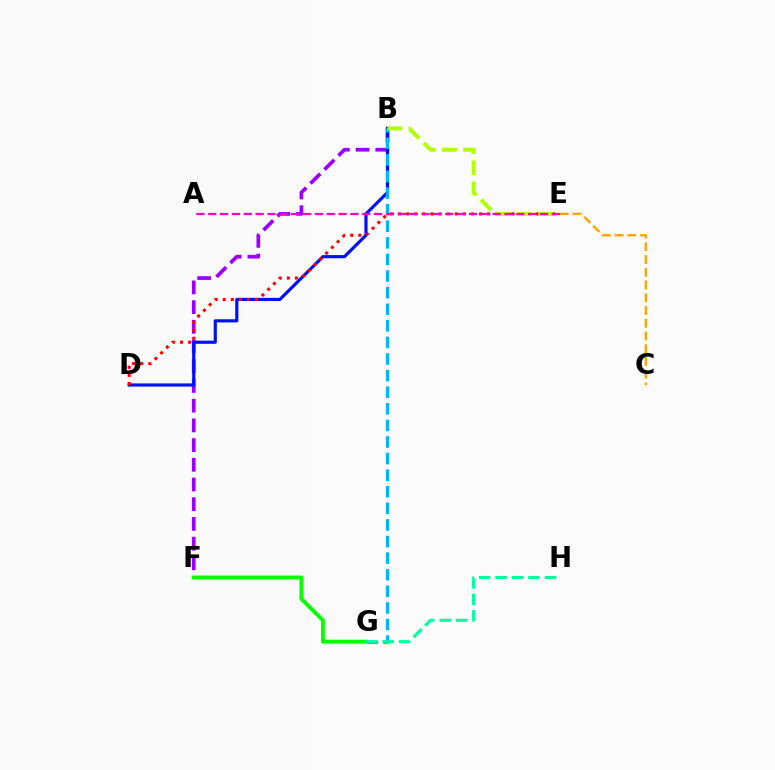{('B', 'F'): [{'color': '#9b00ff', 'line_style': 'dashed', 'thickness': 2.68}], ('B', 'D'): [{'color': '#0010ff', 'line_style': 'solid', 'thickness': 2.28}], ('B', 'G'): [{'color': '#00b5ff', 'line_style': 'dashed', 'thickness': 2.25}], ('C', 'E'): [{'color': '#ffa500', 'line_style': 'dashed', 'thickness': 1.73}], ('D', 'E'): [{'color': '#ff0000', 'line_style': 'dotted', 'thickness': 2.2}], ('B', 'E'): [{'color': '#b3ff00', 'line_style': 'dashed', 'thickness': 2.87}], ('A', 'E'): [{'color': '#ff00bd', 'line_style': 'dashed', 'thickness': 1.61}], ('F', 'G'): [{'color': '#08ff00', 'line_style': 'solid', 'thickness': 2.82}], ('G', 'H'): [{'color': '#00ff9d', 'line_style': 'dashed', 'thickness': 2.23}]}